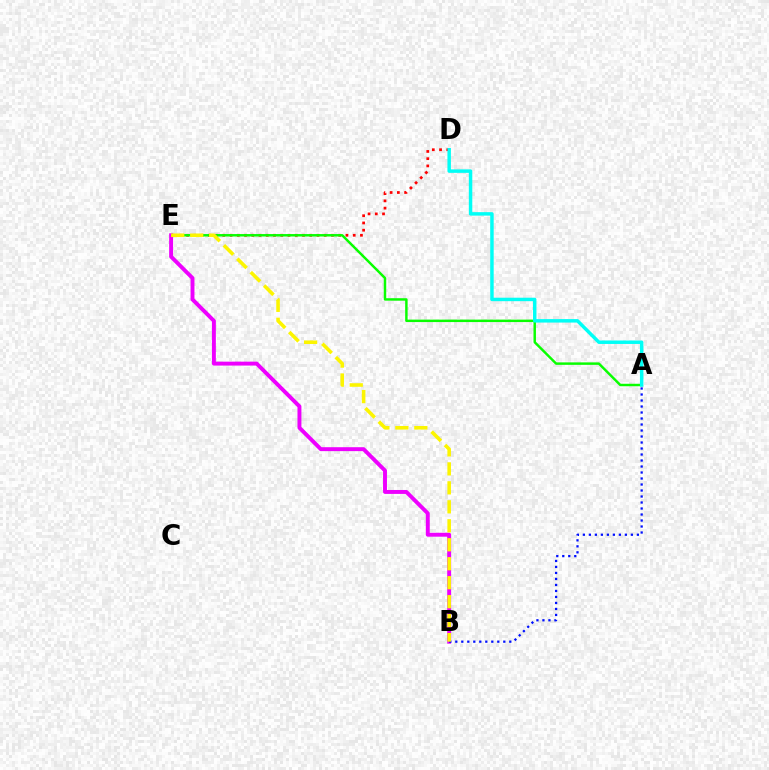{('D', 'E'): [{'color': '#ff0000', 'line_style': 'dotted', 'thickness': 1.97}], ('A', 'E'): [{'color': '#08ff00', 'line_style': 'solid', 'thickness': 1.77}], ('A', 'D'): [{'color': '#00fff6', 'line_style': 'solid', 'thickness': 2.49}], ('B', 'E'): [{'color': '#ee00ff', 'line_style': 'solid', 'thickness': 2.83}, {'color': '#fcf500', 'line_style': 'dashed', 'thickness': 2.58}], ('A', 'B'): [{'color': '#0010ff', 'line_style': 'dotted', 'thickness': 1.63}]}